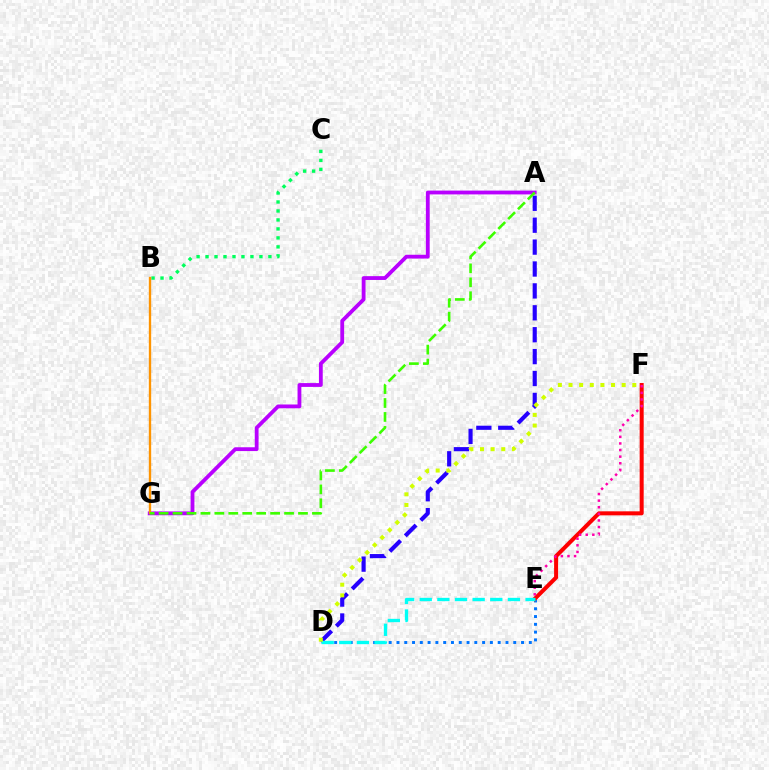{('D', 'E'): [{'color': '#0074ff', 'line_style': 'dotted', 'thickness': 2.12}, {'color': '#00fff6', 'line_style': 'dashed', 'thickness': 2.4}], ('A', 'D'): [{'color': '#2500ff', 'line_style': 'dashed', 'thickness': 2.98}], ('B', 'C'): [{'color': '#00ff5c', 'line_style': 'dotted', 'thickness': 2.44}], ('A', 'G'): [{'color': '#b900ff', 'line_style': 'solid', 'thickness': 2.74}, {'color': '#3dff00', 'line_style': 'dashed', 'thickness': 1.89}], ('E', 'F'): [{'color': '#ff0000', 'line_style': 'solid', 'thickness': 2.89}, {'color': '#ff00ac', 'line_style': 'dotted', 'thickness': 1.79}], ('B', 'G'): [{'color': '#ff9400', 'line_style': 'solid', 'thickness': 1.7}], ('D', 'F'): [{'color': '#d1ff00', 'line_style': 'dotted', 'thickness': 2.89}]}